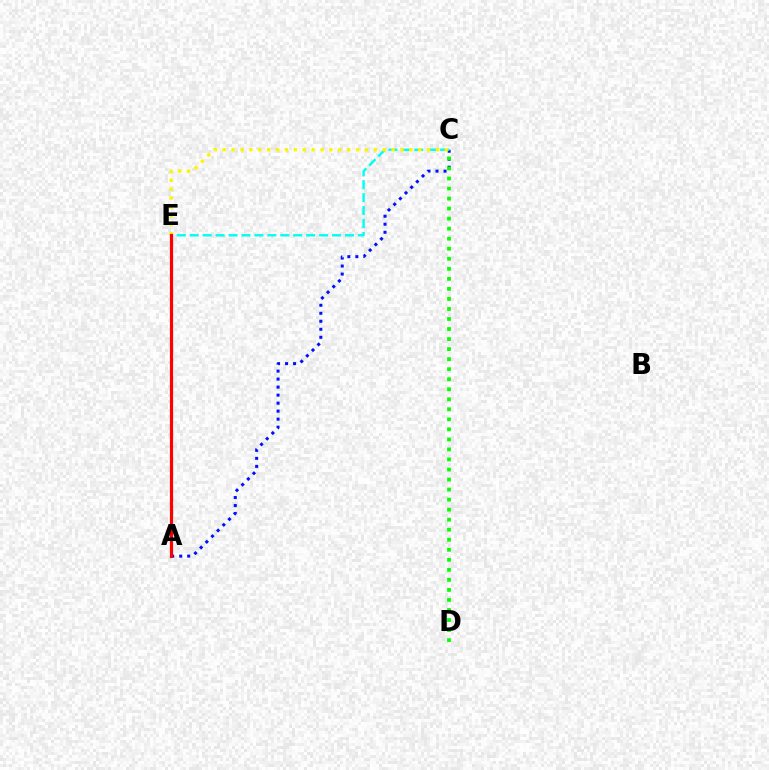{('A', 'C'): [{'color': '#0010ff', 'line_style': 'dotted', 'thickness': 2.18}], ('C', 'E'): [{'color': '#00fff6', 'line_style': 'dashed', 'thickness': 1.76}, {'color': '#fcf500', 'line_style': 'dotted', 'thickness': 2.42}], ('C', 'D'): [{'color': '#08ff00', 'line_style': 'dotted', 'thickness': 2.73}], ('A', 'E'): [{'color': '#ee00ff', 'line_style': 'solid', 'thickness': 2.17}, {'color': '#ff0000', 'line_style': 'solid', 'thickness': 2.3}]}